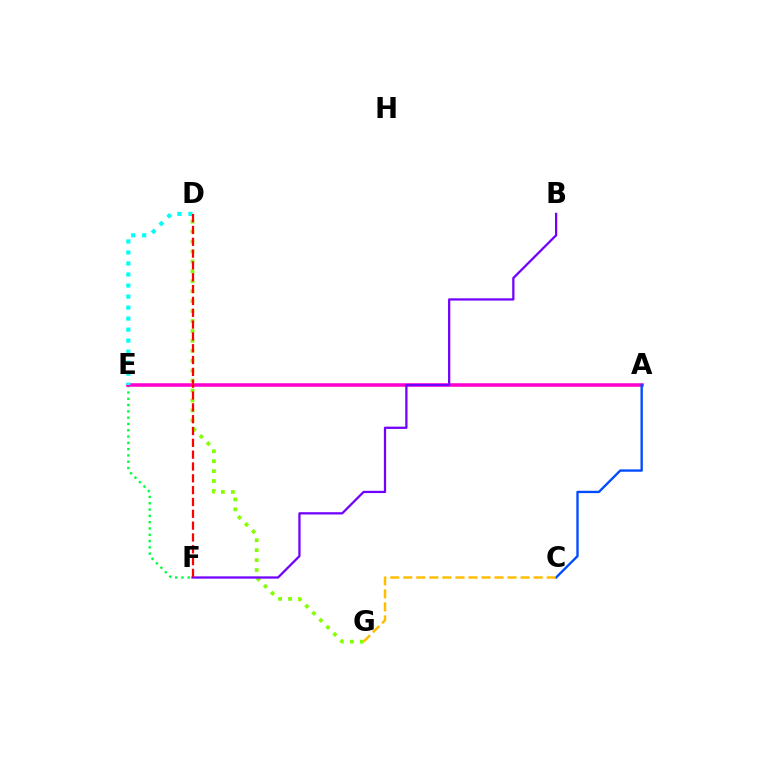{('E', 'F'): [{'color': '#00ff39', 'line_style': 'dotted', 'thickness': 1.71}], ('A', 'E'): [{'color': '#ff00cf', 'line_style': 'solid', 'thickness': 2.54}], ('D', 'G'): [{'color': '#84ff00', 'line_style': 'dotted', 'thickness': 2.7}], ('D', 'E'): [{'color': '#00fff6', 'line_style': 'dotted', 'thickness': 2.99}], ('B', 'F'): [{'color': '#7200ff', 'line_style': 'solid', 'thickness': 1.63}], ('D', 'F'): [{'color': '#ff0000', 'line_style': 'dashed', 'thickness': 1.61}], ('A', 'C'): [{'color': '#004bff', 'line_style': 'solid', 'thickness': 1.69}], ('C', 'G'): [{'color': '#ffbd00', 'line_style': 'dashed', 'thickness': 1.77}]}